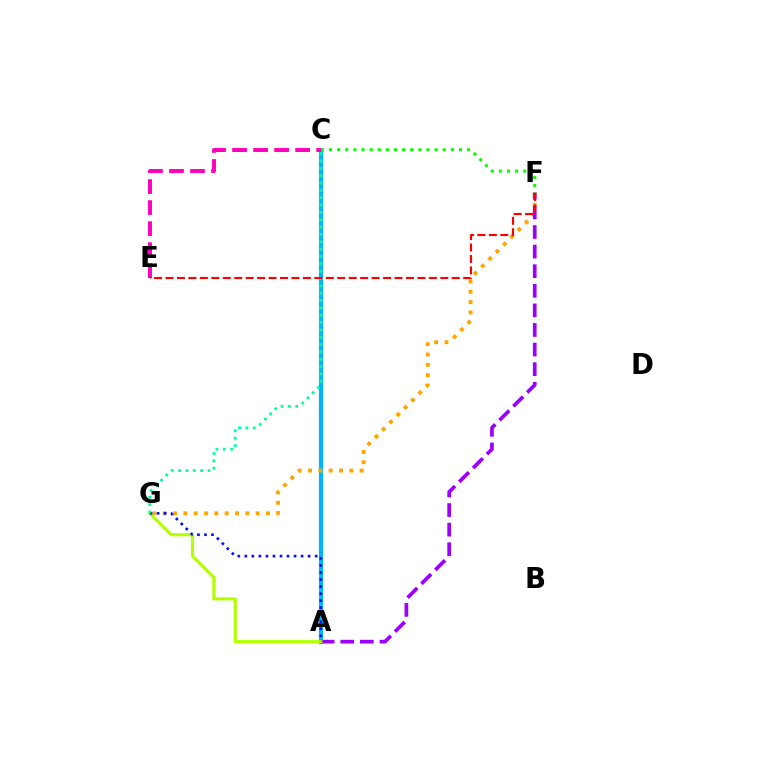{('A', 'C'): [{'color': '#00b5ff', 'line_style': 'solid', 'thickness': 2.99}], ('F', 'G'): [{'color': '#ffa500', 'line_style': 'dotted', 'thickness': 2.81}], ('A', 'F'): [{'color': '#9b00ff', 'line_style': 'dashed', 'thickness': 2.66}], ('C', 'F'): [{'color': '#08ff00', 'line_style': 'dotted', 'thickness': 2.21}], ('C', 'E'): [{'color': '#ff00bd', 'line_style': 'dashed', 'thickness': 2.86}], ('A', 'G'): [{'color': '#b3ff00', 'line_style': 'solid', 'thickness': 2.26}, {'color': '#0010ff', 'line_style': 'dotted', 'thickness': 1.91}], ('C', 'G'): [{'color': '#00ff9d', 'line_style': 'dotted', 'thickness': 1.99}], ('E', 'F'): [{'color': '#ff0000', 'line_style': 'dashed', 'thickness': 1.56}]}